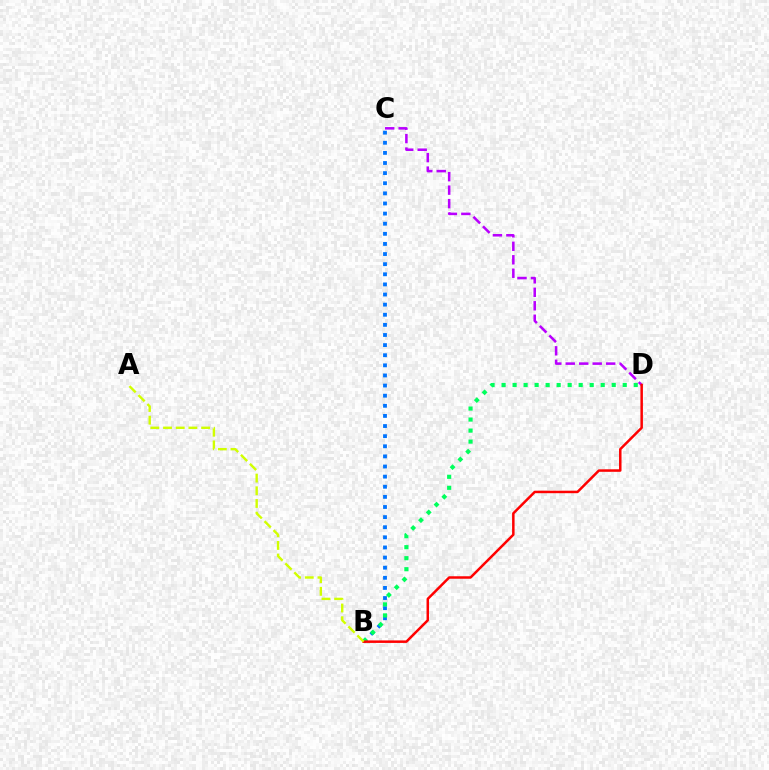{('B', 'C'): [{'color': '#0074ff', 'line_style': 'dotted', 'thickness': 2.75}], ('B', 'D'): [{'color': '#00ff5c', 'line_style': 'dotted', 'thickness': 2.99}, {'color': '#ff0000', 'line_style': 'solid', 'thickness': 1.8}], ('C', 'D'): [{'color': '#b900ff', 'line_style': 'dashed', 'thickness': 1.83}], ('A', 'B'): [{'color': '#d1ff00', 'line_style': 'dashed', 'thickness': 1.72}]}